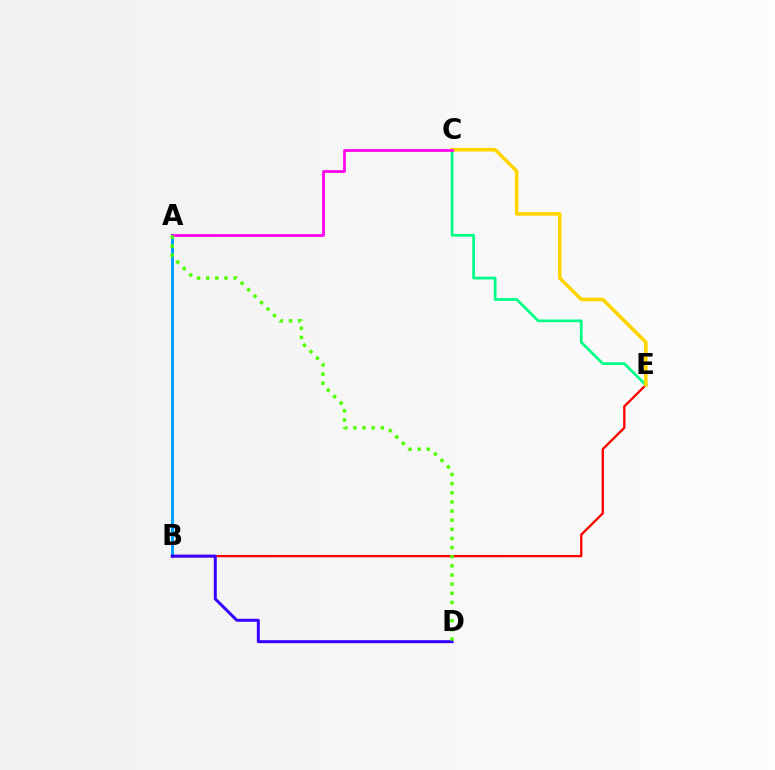{('A', 'B'): [{'color': '#009eff', 'line_style': 'solid', 'thickness': 2.13}], ('C', 'E'): [{'color': '#00ff86', 'line_style': 'solid', 'thickness': 1.97}, {'color': '#ffd500', 'line_style': 'solid', 'thickness': 2.59}], ('B', 'E'): [{'color': '#ff0000', 'line_style': 'solid', 'thickness': 1.68}], ('A', 'C'): [{'color': '#ff00ed', 'line_style': 'solid', 'thickness': 1.97}], ('B', 'D'): [{'color': '#3700ff', 'line_style': 'solid', 'thickness': 2.16}], ('A', 'D'): [{'color': '#4fff00', 'line_style': 'dotted', 'thickness': 2.48}]}